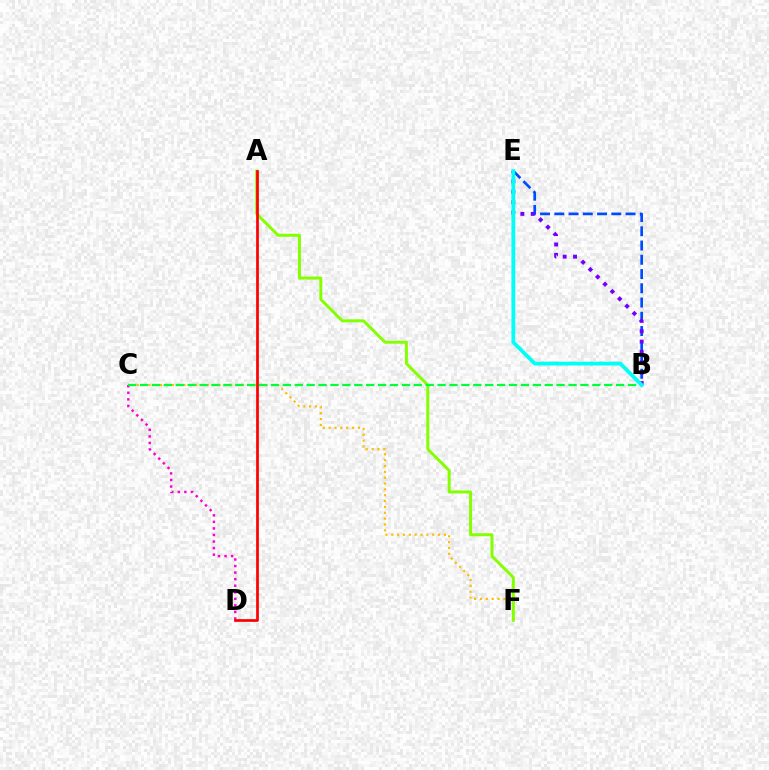{('C', 'F'): [{'color': '#ffbd00', 'line_style': 'dotted', 'thickness': 1.59}], ('B', 'E'): [{'color': '#004bff', 'line_style': 'dashed', 'thickness': 1.94}, {'color': '#7200ff', 'line_style': 'dotted', 'thickness': 2.82}, {'color': '#00fff6', 'line_style': 'solid', 'thickness': 2.73}], ('A', 'F'): [{'color': '#84ff00', 'line_style': 'solid', 'thickness': 2.15}], ('C', 'D'): [{'color': '#ff00cf', 'line_style': 'dotted', 'thickness': 1.78}], ('B', 'C'): [{'color': '#00ff39', 'line_style': 'dashed', 'thickness': 1.62}], ('A', 'D'): [{'color': '#ff0000', 'line_style': 'solid', 'thickness': 1.96}]}